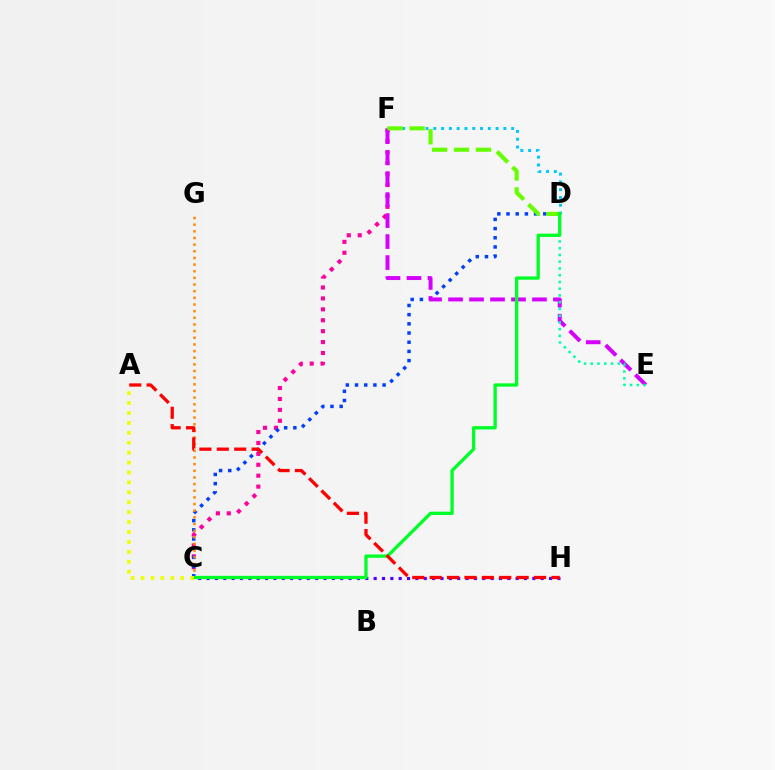{('C', 'F'): [{'color': '#ff00a0', 'line_style': 'dotted', 'thickness': 2.97}], ('D', 'F'): [{'color': '#00c7ff', 'line_style': 'dotted', 'thickness': 2.12}, {'color': '#66ff00', 'line_style': 'dashed', 'thickness': 2.98}], ('C', 'D'): [{'color': '#003fff', 'line_style': 'dotted', 'thickness': 2.5}, {'color': '#00ff27', 'line_style': 'solid', 'thickness': 2.39}], ('E', 'F'): [{'color': '#d600ff', 'line_style': 'dashed', 'thickness': 2.85}], ('D', 'E'): [{'color': '#00ffaf', 'line_style': 'dotted', 'thickness': 1.83}], ('C', 'H'): [{'color': '#4f00ff', 'line_style': 'dotted', 'thickness': 2.27}], ('C', 'G'): [{'color': '#ff8800', 'line_style': 'dotted', 'thickness': 1.81}], ('A', 'H'): [{'color': '#ff0000', 'line_style': 'dashed', 'thickness': 2.36}], ('A', 'C'): [{'color': '#eeff00', 'line_style': 'dotted', 'thickness': 2.7}]}